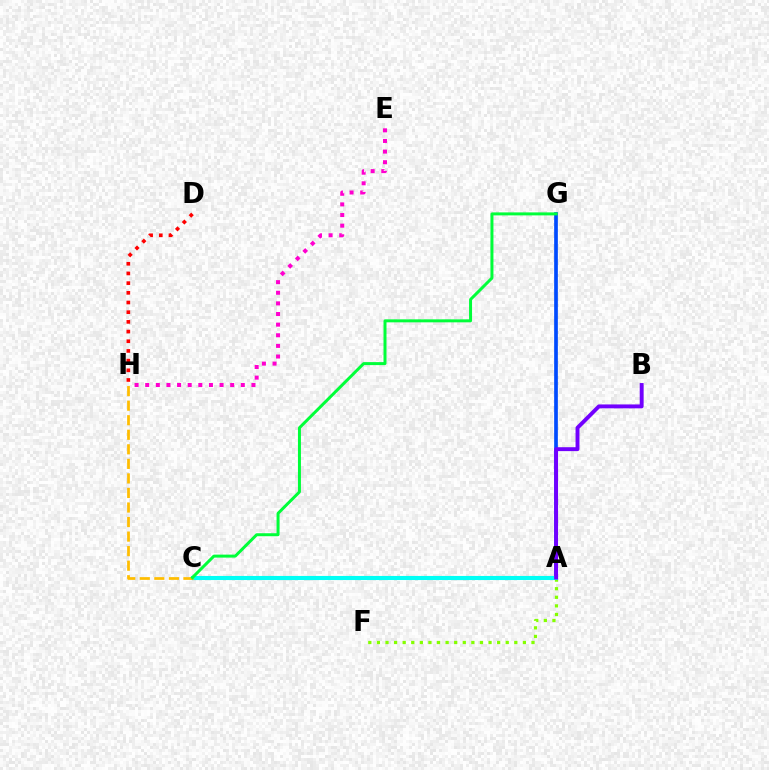{('A', 'G'): [{'color': '#004bff', 'line_style': 'solid', 'thickness': 2.66}], ('A', 'F'): [{'color': '#84ff00', 'line_style': 'dotted', 'thickness': 2.33}], ('E', 'H'): [{'color': '#ff00cf', 'line_style': 'dotted', 'thickness': 2.89}], ('A', 'C'): [{'color': '#00fff6', 'line_style': 'solid', 'thickness': 2.95}], ('A', 'B'): [{'color': '#7200ff', 'line_style': 'solid', 'thickness': 2.81}], ('C', 'H'): [{'color': '#ffbd00', 'line_style': 'dashed', 'thickness': 1.98}], ('C', 'G'): [{'color': '#00ff39', 'line_style': 'solid', 'thickness': 2.15}], ('D', 'H'): [{'color': '#ff0000', 'line_style': 'dotted', 'thickness': 2.63}]}